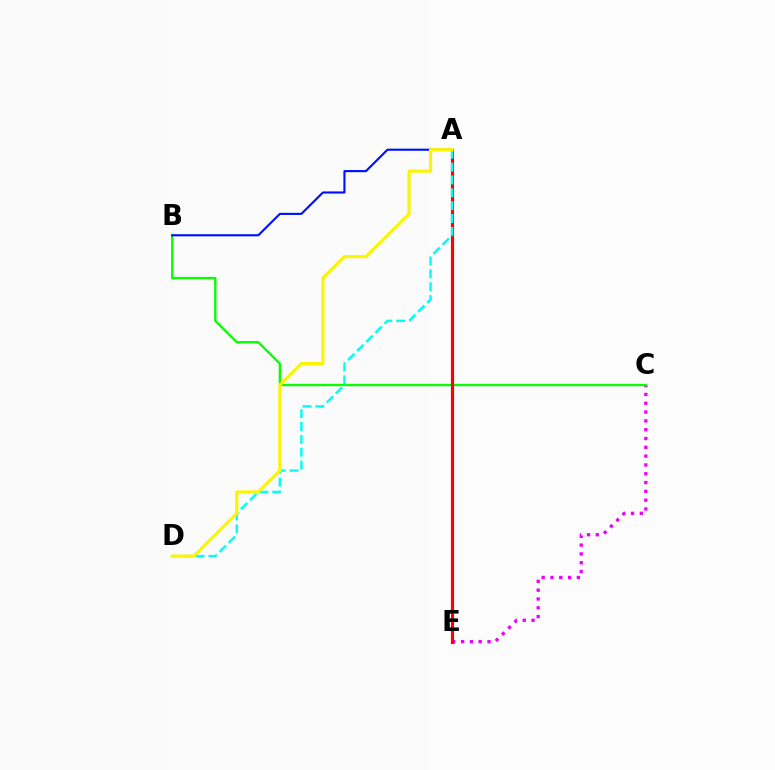{('C', 'E'): [{'color': '#ee00ff', 'line_style': 'dotted', 'thickness': 2.39}], ('B', 'C'): [{'color': '#08ff00', 'line_style': 'solid', 'thickness': 1.7}], ('A', 'E'): [{'color': '#ff0000', 'line_style': 'solid', 'thickness': 2.29}], ('A', 'D'): [{'color': '#00fff6', 'line_style': 'dashed', 'thickness': 1.75}, {'color': '#fcf500', 'line_style': 'solid', 'thickness': 2.26}], ('A', 'B'): [{'color': '#0010ff', 'line_style': 'solid', 'thickness': 1.53}]}